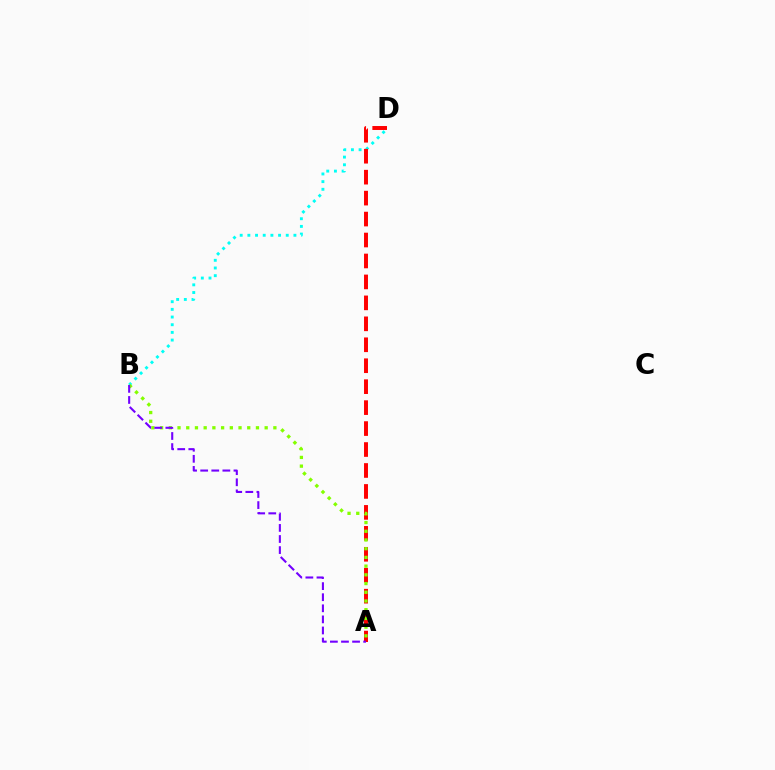{('B', 'D'): [{'color': '#00fff6', 'line_style': 'dotted', 'thickness': 2.09}], ('A', 'D'): [{'color': '#ff0000', 'line_style': 'dashed', 'thickness': 2.85}], ('A', 'B'): [{'color': '#84ff00', 'line_style': 'dotted', 'thickness': 2.37}, {'color': '#7200ff', 'line_style': 'dashed', 'thickness': 1.51}]}